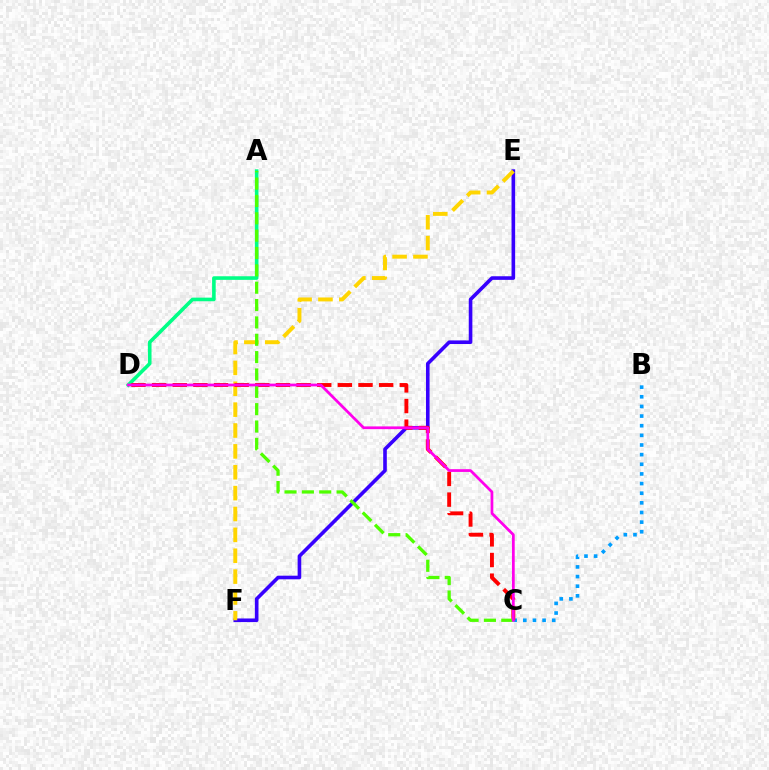{('B', 'C'): [{'color': '#009eff', 'line_style': 'dotted', 'thickness': 2.62}], ('E', 'F'): [{'color': '#3700ff', 'line_style': 'solid', 'thickness': 2.6}, {'color': '#ffd500', 'line_style': 'dashed', 'thickness': 2.84}], ('A', 'D'): [{'color': '#00ff86', 'line_style': 'solid', 'thickness': 2.6}], ('C', 'D'): [{'color': '#ff0000', 'line_style': 'dashed', 'thickness': 2.8}, {'color': '#ff00ed', 'line_style': 'solid', 'thickness': 1.99}], ('A', 'C'): [{'color': '#4fff00', 'line_style': 'dashed', 'thickness': 2.36}]}